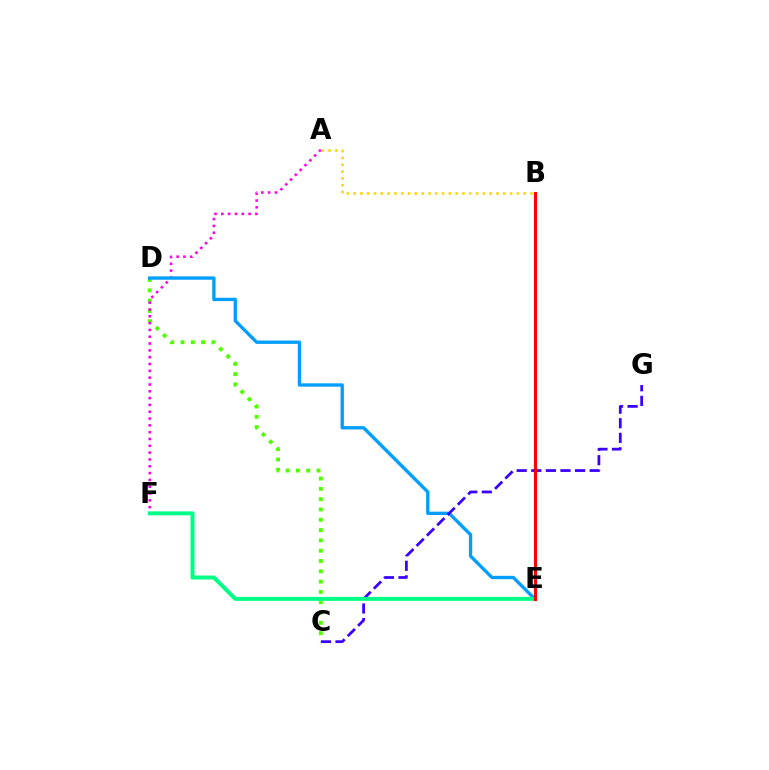{('C', 'D'): [{'color': '#4fff00', 'line_style': 'dotted', 'thickness': 2.8}], ('A', 'F'): [{'color': '#ff00ed', 'line_style': 'dotted', 'thickness': 1.85}], ('D', 'E'): [{'color': '#009eff', 'line_style': 'solid', 'thickness': 2.4}], ('C', 'G'): [{'color': '#3700ff', 'line_style': 'dashed', 'thickness': 1.98}], ('A', 'B'): [{'color': '#ffd500', 'line_style': 'dotted', 'thickness': 1.85}], ('E', 'F'): [{'color': '#00ff86', 'line_style': 'solid', 'thickness': 2.85}], ('B', 'E'): [{'color': '#ff0000', 'line_style': 'solid', 'thickness': 2.22}]}